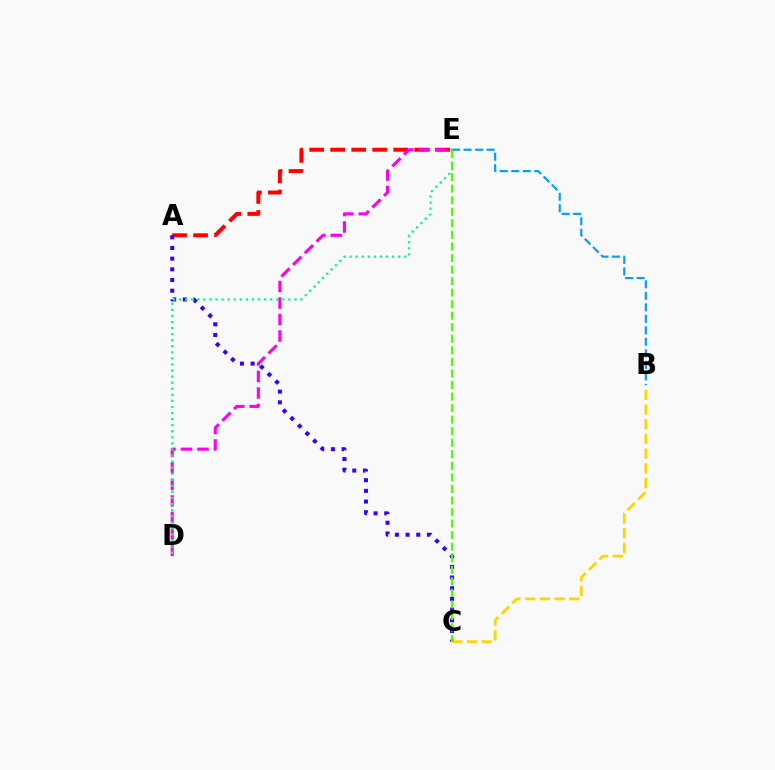{('A', 'E'): [{'color': '#ff0000', 'line_style': 'dashed', 'thickness': 2.85}], ('A', 'C'): [{'color': '#3700ff', 'line_style': 'dotted', 'thickness': 2.9}], ('B', 'E'): [{'color': '#009eff', 'line_style': 'dashed', 'thickness': 1.56}], ('D', 'E'): [{'color': '#ff00ed', 'line_style': 'dashed', 'thickness': 2.24}, {'color': '#00ff86', 'line_style': 'dotted', 'thickness': 1.65}], ('B', 'C'): [{'color': '#ffd500', 'line_style': 'dashed', 'thickness': 2.0}], ('C', 'E'): [{'color': '#4fff00', 'line_style': 'dashed', 'thickness': 1.57}]}